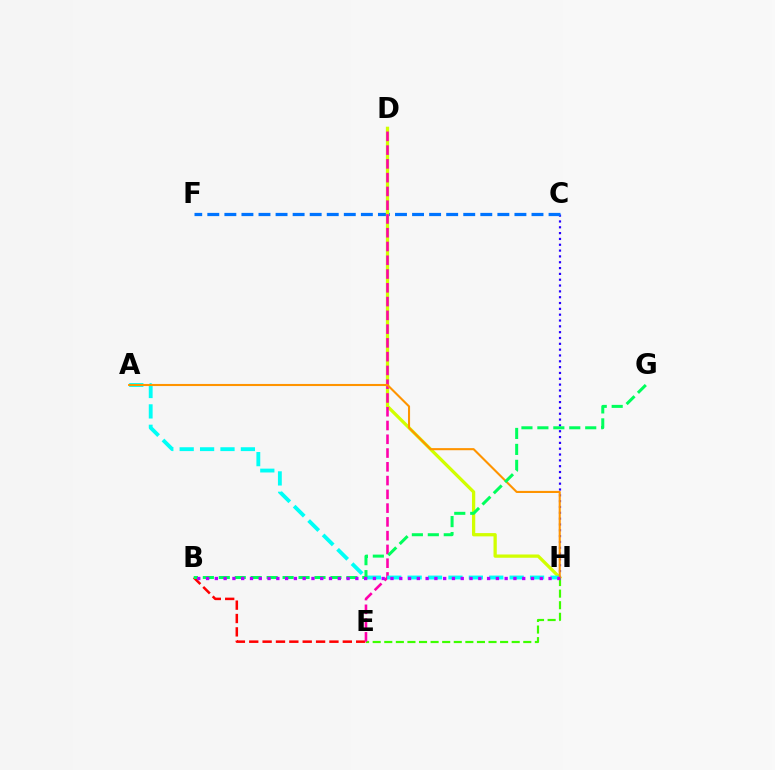{('C', 'H'): [{'color': '#2500ff', 'line_style': 'dotted', 'thickness': 1.58}], ('C', 'F'): [{'color': '#0074ff', 'line_style': 'dashed', 'thickness': 2.32}], ('D', 'H'): [{'color': '#d1ff00', 'line_style': 'solid', 'thickness': 2.35}], ('E', 'H'): [{'color': '#3dff00', 'line_style': 'dashed', 'thickness': 1.57}], ('B', 'E'): [{'color': '#ff0000', 'line_style': 'dashed', 'thickness': 1.82}], ('D', 'E'): [{'color': '#ff00ac', 'line_style': 'dashed', 'thickness': 1.87}], ('A', 'H'): [{'color': '#00fff6', 'line_style': 'dashed', 'thickness': 2.77}, {'color': '#ff9400', 'line_style': 'solid', 'thickness': 1.51}], ('B', 'G'): [{'color': '#00ff5c', 'line_style': 'dashed', 'thickness': 2.17}], ('B', 'H'): [{'color': '#b900ff', 'line_style': 'dotted', 'thickness': 2.39}]}